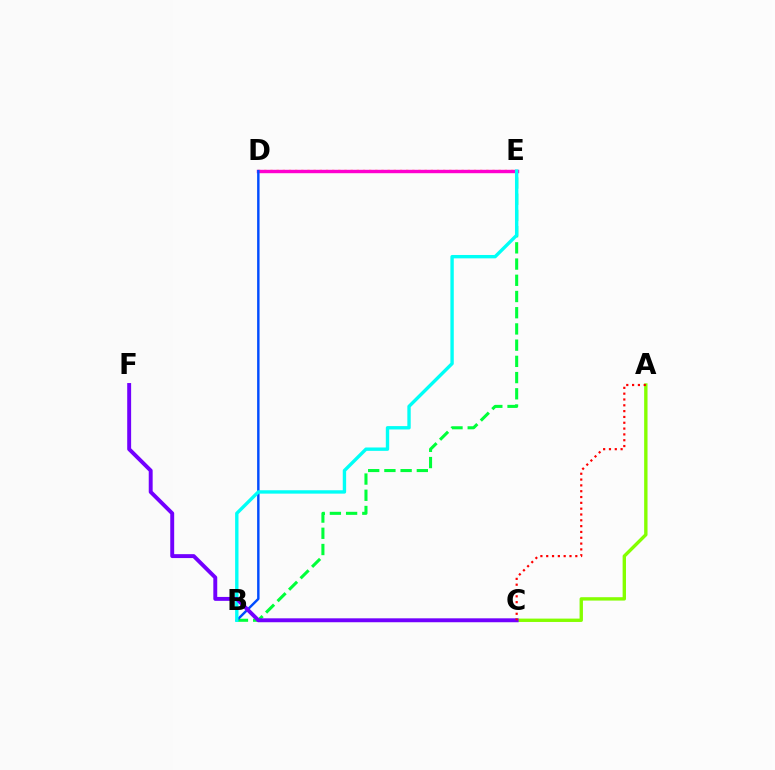{('A', 'C'): [{'color': '#84ff00', 'line_style': 'solid', 'thickness': 2.43}, {'color': '#ff0000', 'line_style': 'dotted', 'thickness': 1.58}], ('B', 'E'): [{'color': '#00ff39', 'line_style': 'dashed', 'thickness': 2.2}, {'color': '#00fff6', 'line_style': 'solid', 'thickness': 2.43}], ('D', 'E'): [{'color': '#ffbd00', 'line_style': 'dotted', 'thickness': 1.68}, {'color': '#ff00cf', 'line_style': 'solid', 'thickness': 2.45}], ('B', 'D'): [{'color': '#004bff', 'line_style': 'solid', 'thickness': 1.75}], ('C', 'F'): [{'color': '#7200ff', 'line_style': 'solid', 'thickness': 2.82}]}